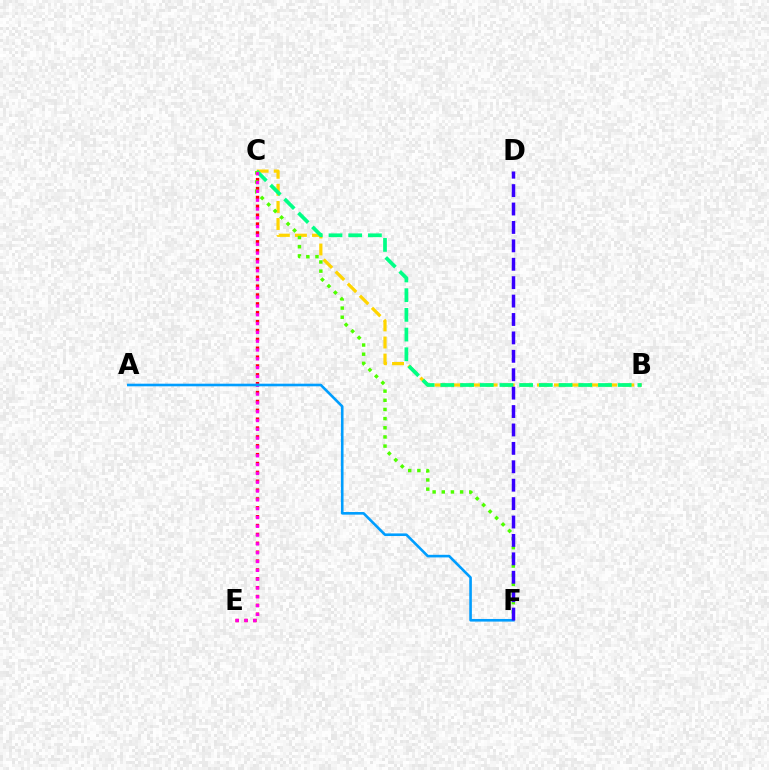{('C', 'E'): [{'color': '#ff0000', 'line_style': 'dotted', 'thickness': 2.41}, {'color': '#ff00ed', 'line_style': 'dotted', 'thickness': 2.39}], ('B', 'C'): [{'color': '#ffd500', 'line_style': 'dashed', 'thickness': 2.32}, {'color': '#00ff86', 'line_style': 'dashed', 'thickness': 2.68}], ('C', 'F'): [{'color': '#4fff00', 'line_style': 'dotted', 'thickness': 2.49}], ('A', 'F'): [{'color': '#009eff', 'line_style': 'solid', 'thickness': 1.88}], ('D', 'F'): [{'color': '#3700ff', 'line_style': 'dashed', 'thickness': 2.5}]}